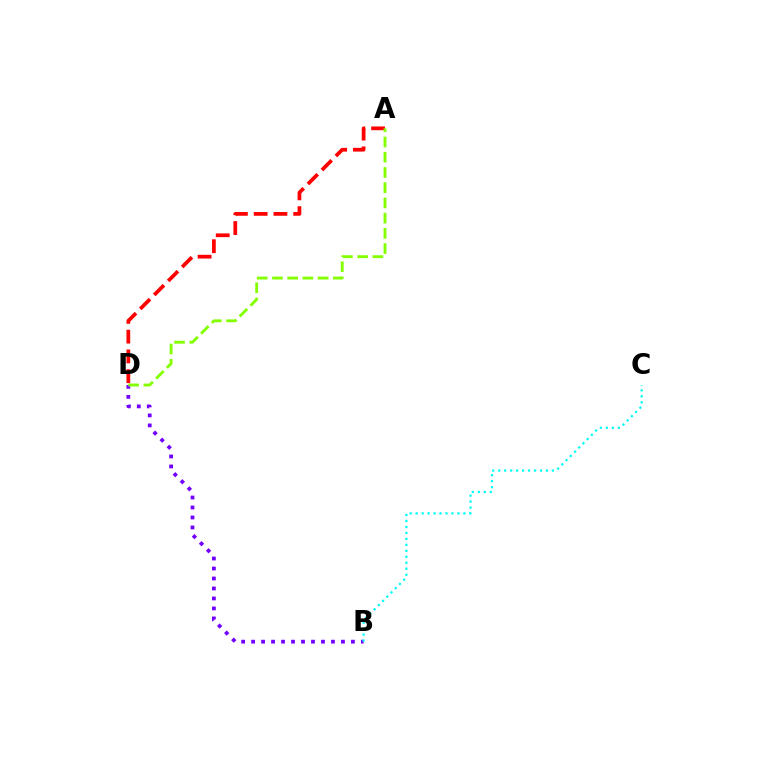{('B', 'D'): [{'color': '#7200ff', 'line_style': 'dotted', 'thickness': 2.71}], ('A', 'D'): [{'color': '#ff0000', 'line_style': 'dashed', 'thickness': 2.69}, {'color': '#84ff00', 'line_style': 'dashed', 'thickness': 2.07}], ('B', 'C'): [{'color': '#00fff6', 'line_style': 'dotted', 'thickness': 1.62}]}